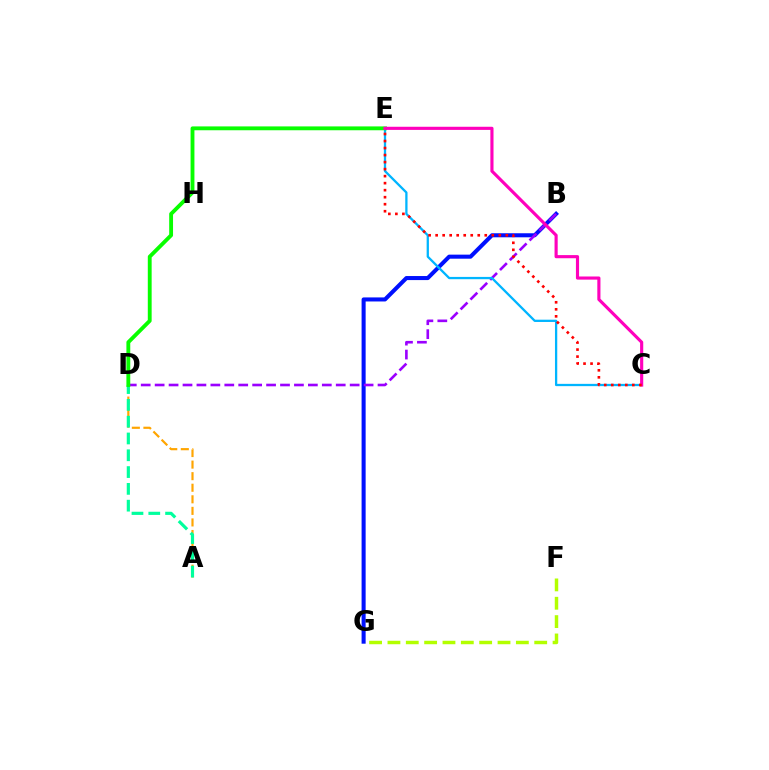{('B', 'G'): [{'color': '#0010ff', 'line_style': 'solid', 'thickness': 2.92}], ('F', 'G'): [{'color': '#b3ff00', 'line_style': 'dashed', 'thickness': 2.49}], ('B', 'D'): [{'color': '#9b00ff', 'line_style': 'dashed', 'thickness': 1.89}], ('A', 'D'): [{'color': '#ffa500', 'line_style': 'dashed', 'thickness': 1.57}, {'color': '#00ff9d', 'line_style': 'dashed', 'thickness': 2.28}], ('C', 'E'): [{'color': '#00b5ff', 'line_style': 'solid', 'thickness': 1.64}, {'color': '#ff00bd', 'line_style': 'solid', 'thickness': 2.26}, {'color': '#ff0000', 'line_style': 'dotted', 'thickness': 1.91}], ('D', 'E'): [{'color': '#08ff00', 'line_style': 'solid', 'thickness': 2.77}]}